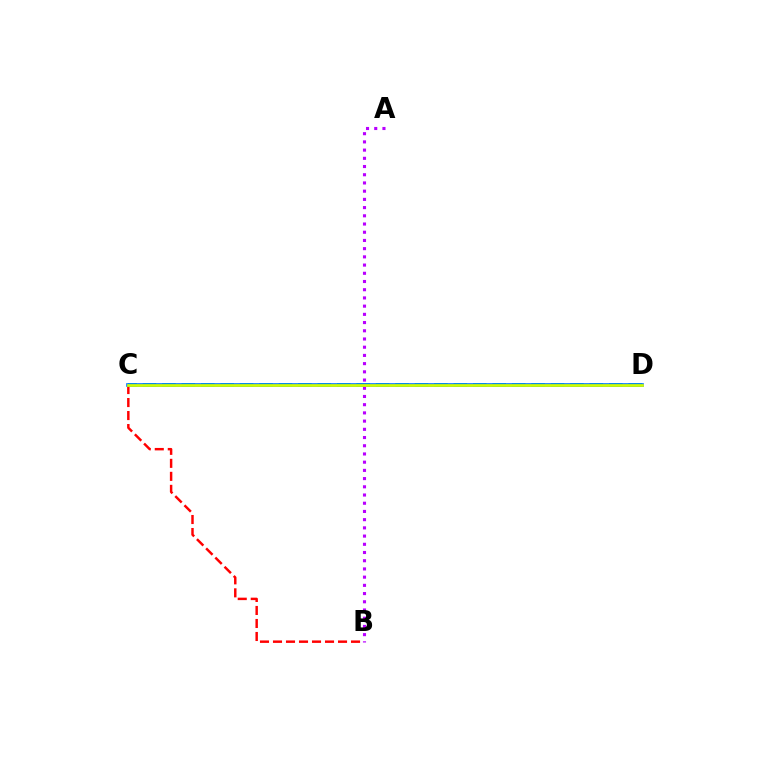{('C', 'D'): [{'color': '#00ff5c', 'line_style': 'dashed', 'thickness': 2.64}, {'color': '#0074ff', 'line_style': 'solid', 'thickness': 2.63}, {'color': '#d1ff00', 'line_style': 'solid', 'thickness': 1.95}], ('B', 'C'): [{'color': '#ff0000', 'line_style': 'dashed', 'thickness': 1.77}], ('A', 'B'): [{'color': '#b900ff', 'line_style': 'dotted', 'thickness': 2.23}]}